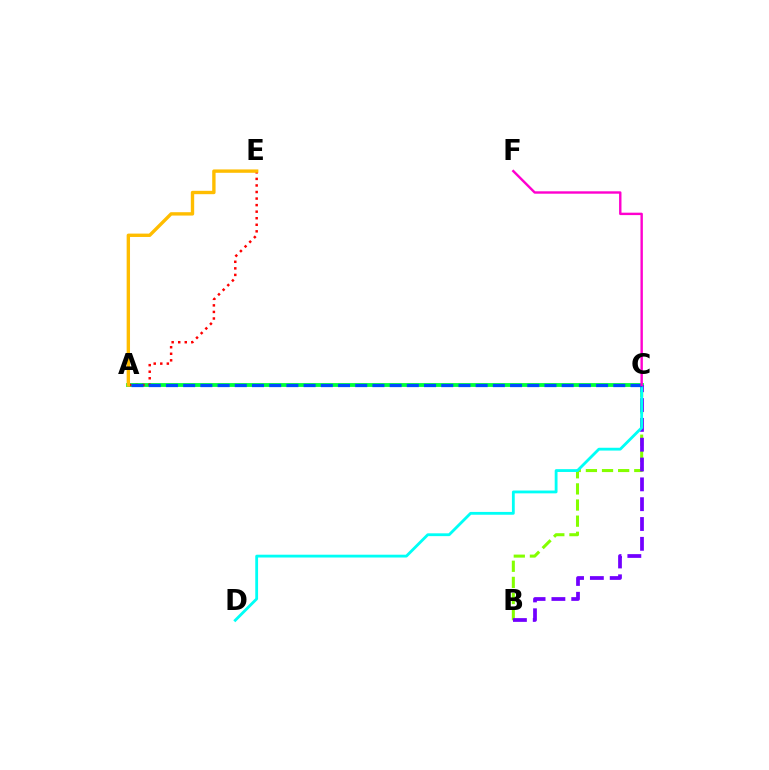{('A', 'C'): [{'color': '#00ff39', 'line_style': 'solid', 'thickness': 2.75}, {'color': '#004bff', 'line_style': 'dashed', 'thickness': 2.34}], ('A', 'E'): [{'color': '#ff0000', 'line_style': 'dotted', 'thickness': 1.78}, {'color': '#ffbd00', 'line_style': 'solid', 'thickness': 2.43}], ('B', 'C'): [{'color': '#84ff00', 'line_style': 'dashed', 'thickness': 2.19}, {'color': '#7200ff', 'line_style': 'dashed', 'thickness': 2.69}], ('C', 'D'): [{'color': '#00fff6', 'line_style': 'solid', 'thickness': 2.03}], ('C', 'F'): [{'color': '#ff00cf', 'line_style': 'solid', 'thickness': 1.73}]}